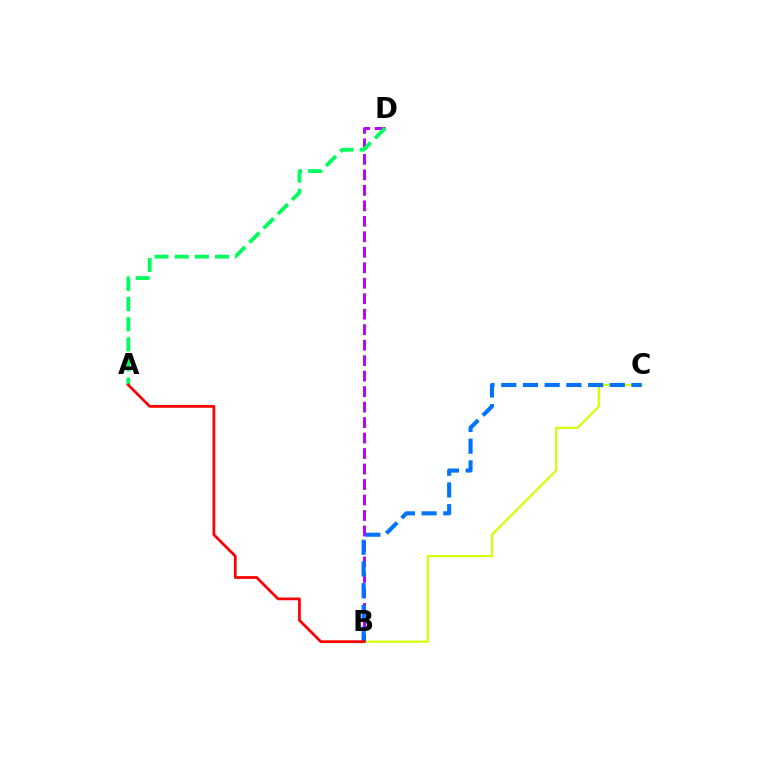{('B', 'C'): [{'color': '#d1ff00', 'line_style': 'solid', 'thickness': 1.55}, {'color': '#0074ff', 'line_style': 'dashed', 'thickness': 2.95}], ('B', 'D'): [{'color': '#b900ff', 'line_style': 'dashed', 'thickness': 2.1}], ('A', 'D'): [{'color': '#00ff5c', 'line_style': 'dashed', 'thickness': 2.74}], ('A', 'B'): [{'color': '#ff0000', 'line_style': 'solid', 'thickness': 1.98}]}